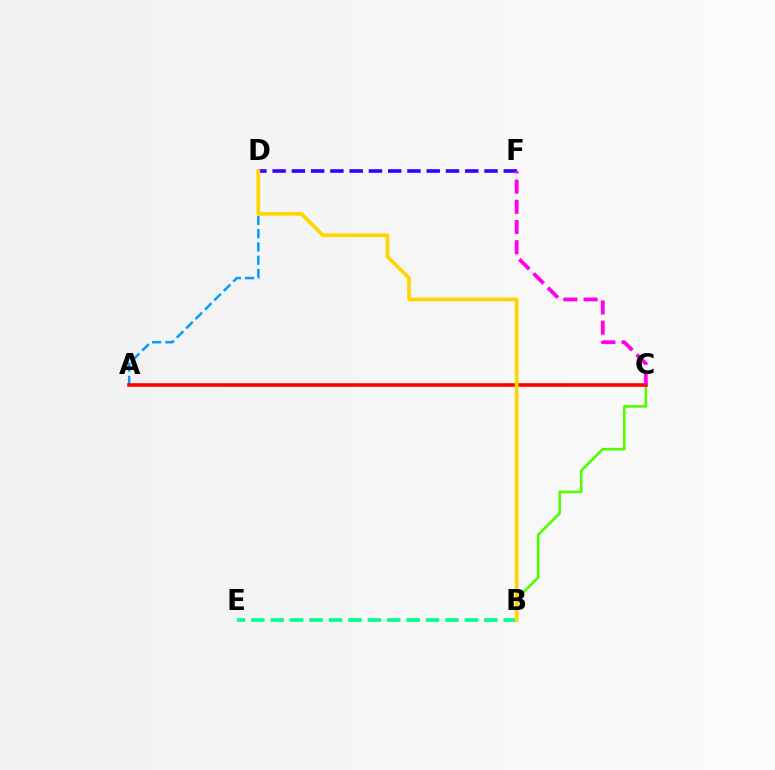{('B', 'C'): [{'color': '#4fff00', 'line_style': 'solid', 'thickness': 1.88}], ('A', 'D'): [{'color': '#009eff', 'line_style': 'dashed', 'thickness': 1.8}], ('B', 'E'): [{'color': '#00ff86', 'line_style': 'dashed', 'thickness': 2.64}], ('D', 'F'): [{'color': '#3700ff', 'line_style': 'dashed', 'thickness': 2.62}], ('A', 'C'): [{'color': '#ff0000', 'line_style': 'solid', 'thickness': 2.58}], ('C', 'F'): [{'color': '#ff00ed', 'line_style': 'dashed', 'thickness': 2.74}], ('B', 'D'): [{'color': '#ffd500', 'line_style': 'solid', 'thickness': 2.65}]}